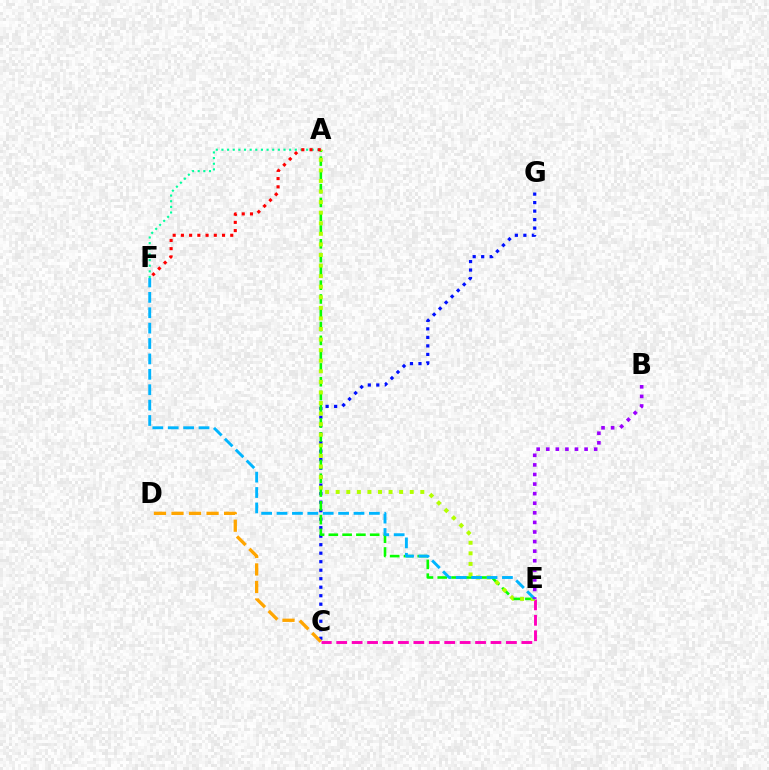{('A', 'F'): [{'color': '#00ff9d', 'line_style': 'dotted', 'thickness': 1.53}, {'color': '#ff0000', 'line_style': 'dotted', 'thickness': 2.23}], ('C', 'G'): [{'color': '#0010ff', 'line_style': 'dotted', 'thickness': 2.31}], ('C', 'E'): [{'color': '#ff00bd', 'line_style': 'dashed', 'thickness': 2.1}], ('A', 'E'): [{'color': '#08ff00', 'line_style': 'dashed', 'thickness': 1.87}, {'color': '#b3ff00', 'line_style': 'dotted', 'thickness': 2.87}], ('C', 'D'): [{'color': '#ffa500', 'line_style': 'dashed', 'thickness': 2.38}], ('E', 'F'): [{'color': '#00b5ff', 'line_style': 'dashed', 'thickness': 2.09}], ('B', 'E'): [{'color': '#9b00ff', 'line_style': 'dotted', 'thickness': 2.6}]}